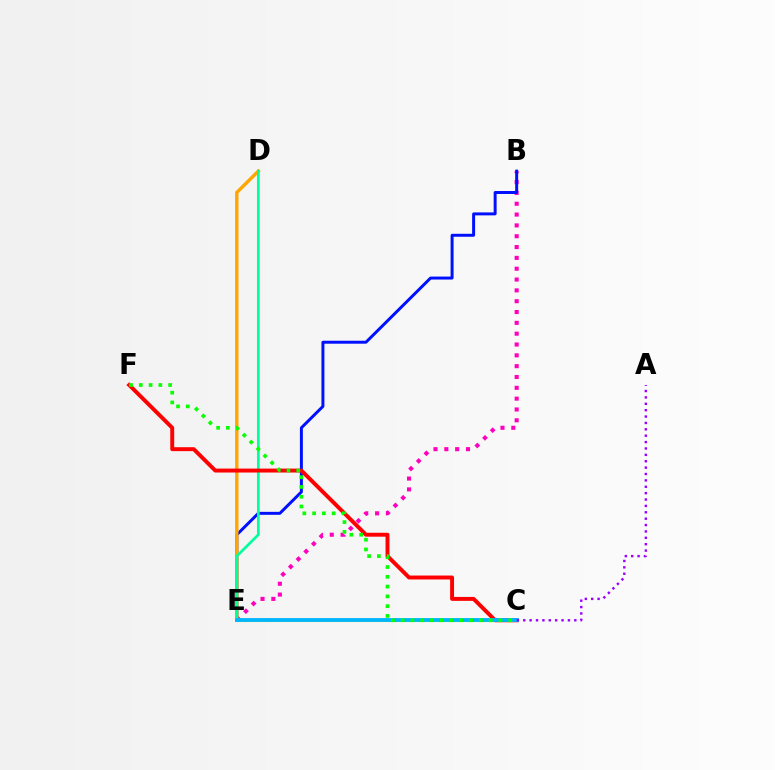{('C', 'E'): [{'color': '#b3ff00', 'line_style': 'solid', 'thickness': 2.24}, {'color': '#00b5ff', 'line_style': 'solid', 'thickness': 2.75}], ('B', 'E'): [{'color': '#ff00bd', 'line_style': 'dotted', 'thickness': 2.94}, {'color': '#0010ff', 'line_style': 'solid', 'thickness': 2.14}], ('D', 'E'): [{'color': '#ffa500', 'line_style': 'solid', 'thickness': 2.43}, {'color': '#00ff9d', 'line_style': 'solid', 'thickness': 1.96}], ('C', 'F'): [{'color': '#ff0000', 'line_style': 'solid', 'thickness': 2.83}, {'color': '#08ff00', 'line_style': 'dotted', 'thickness': 2.66}], ('A', 'C'): [{'color': '#9b00ff', 'line_style': 'dotted', 'thickness': 1.73}]}